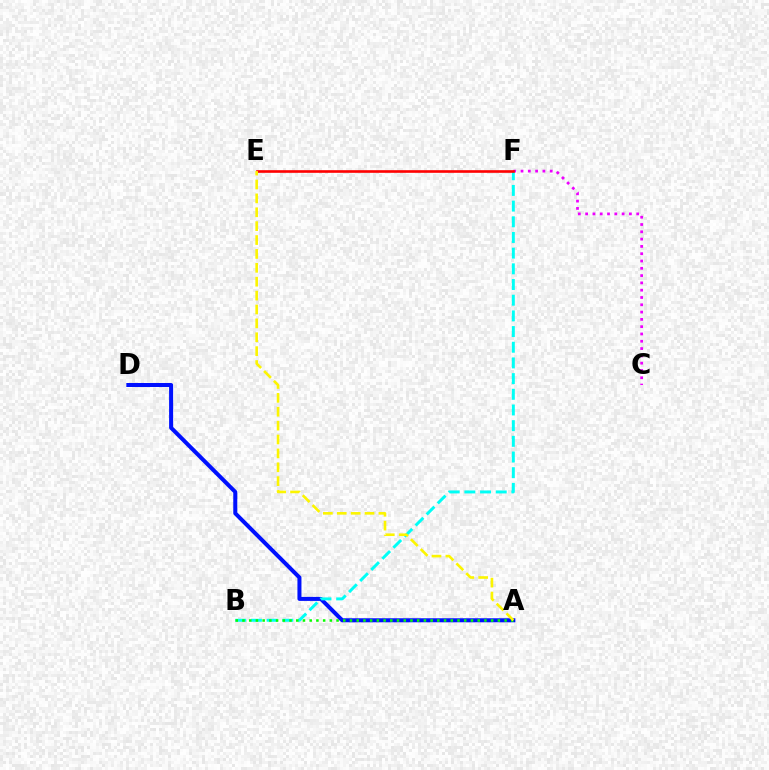{('A', 'D'): [{'color': '#0010ff', 'line_style': 'solid', 'thickness': 2.89}], ('C', 'F'): [{'color': '#ee00ff', 'line_style': 'dotted', 'thickness': 1.98}], ('B', 'F'): [{'color': '#00fff6', 'line_style': 'dashed', 'thickness': 2.13}], ('E', 'F'): [{'color': '#ff0000', 'line_style': 'solid', 'thickness': 1.89}], ('A', 'B'): [{'color': '#08ff00', 'line_style': 'dotted', 'thickness': 1.83}], ('A', 'E'): [{'color': '#fcf500', 'line_style': 'dashed', 'thickness': 1.89}]}